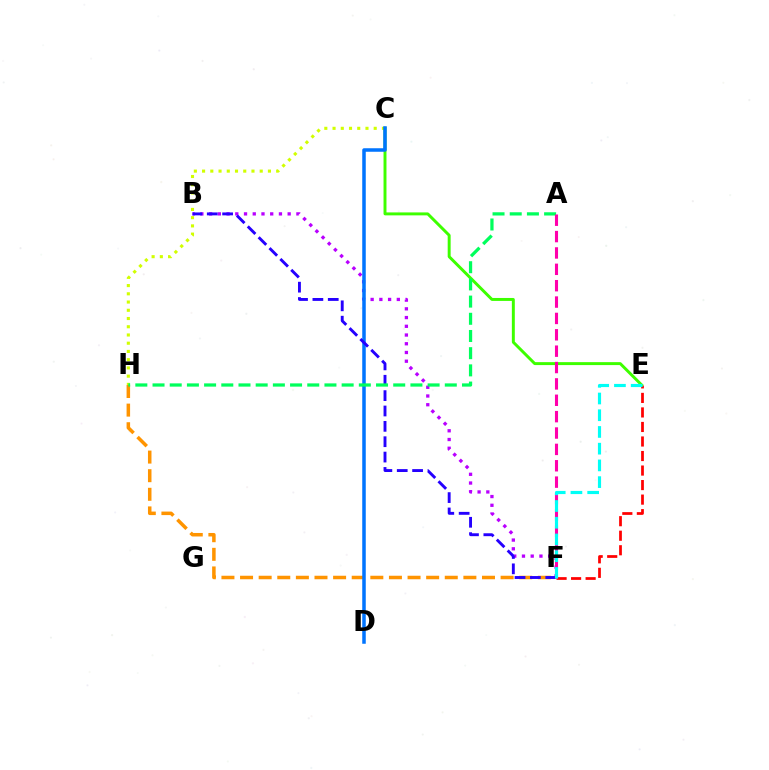{('E', 'F'): [{'color': '#ff0000', 'line_style': 'dashed', 'thickness': 1.97}, {'color': '#00fff6', 'line_style': 'dashed', 'thickness': 2.27}], ('C', 'H'): [{'color': '#d1ff00', 'line_style': 'dotted', 'thickness': 2.24}], ('F', 'H'): [{'color': '#ff9400', 'line_style': 'dashed', 'thickness': 2.53}], ('B', 'F'): [{'color': '#b900ff', 'line_style': 'dotted', 'thickness': 2.37}, {'color': '#2500ff', 'line_style': 'dashed', 'thickness': 2.09}], ('C', 'E'): [{'color': '#3dff00', 'line_style': 'solid', 'thickness': 2.12}], ('C', 'D'): [{'color': '#0074ff', 'line_style': 'solid', 'thickness': 2.53}], ('A', 'H'): [{'color': '#00ff5c', 'line_style': 'dashed', 'thickness': 2.34}], ('A', 'F'): [{'color': '#ff00ac', 'line_style': 'dashed', 'thickness': 2.22}]}